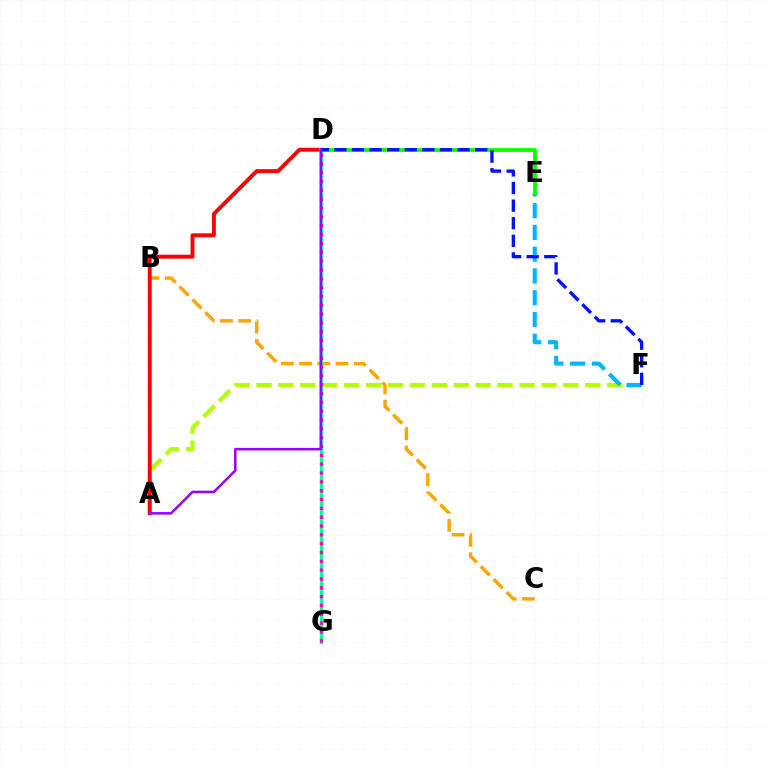{('A', 'F'): [{'color': '#b3ff00', 'line_style': 'dashed', 'thickness': 2.98}], ('E', 'F'): [{'color': '#00b5ff', 'line_style': 'dashed', 'thickness': 2.96}], ('B', 'C'): [{'color': '#ffa500', 'line_style': 'dashed', 'thickness': 2.48}], ('D', 'G'): [{'color': '#00ff9d', 'line_style': 'solid', 'thickness': 2.34}, {'color': '#ff00bd', 'line_style': 'dotted', 'thickness': 2.4}], ('A', 'D'): [{'color': '#ff0000', 'line_style': 'solid', 'thickness': 2.81}, {'color': '#9b00ff', 'line_style': 'solid', 'thickness': 1.83}], ('D', 'E'): [{'color': '#08ff00', 'line_style': 'solid', 'thickness': 2.72}], ('D', 'F'): [{'color': '#0010ff', 'line_style': 'dashed', 'thickness': 2.39}]}